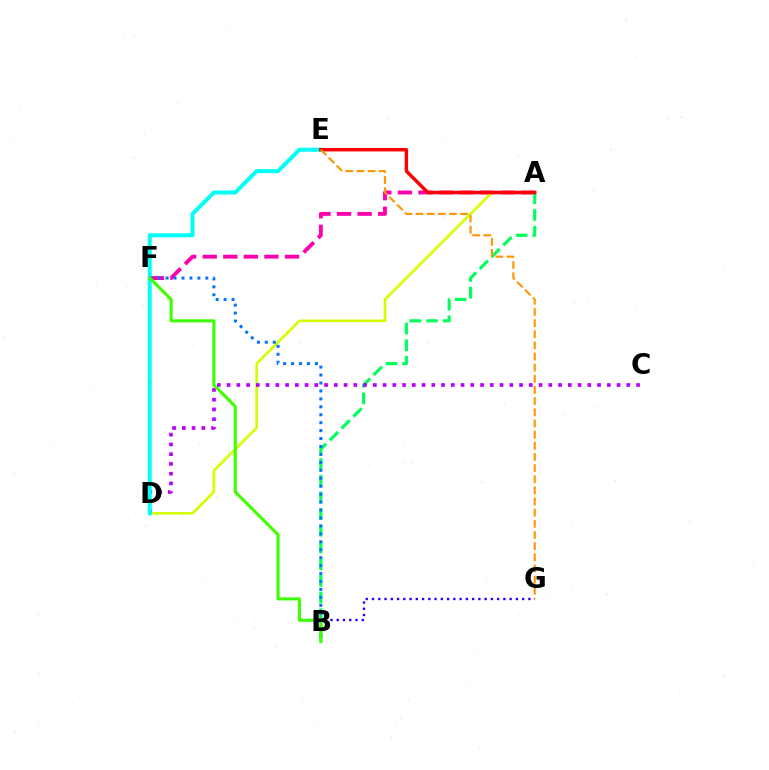{('A', 'F'): [{'color': '#ff00ac', 'line_style': 'dashed', 'thickness': 2.79}], ('A', 'D'): [{'color': '#d1ff00', 'line_style': 'solid', 'thickness': 1.91}], ('A', 'B'): [{'color': '#00ff5c', 'line_style': 'dashed', 'thickness': 2.27}], ('C', 'D'): [{'color': '#b900ff', 'line_style': 'dotted', 'thickness': 2.65}], ('D', 'E'): [{'color': '#00fff6', 'line_style': 'solid', 'thickness': 2.87}], ('A', 'E'): [{'color': '#ff0000', 'line_style': 'solid', 'thickness': 2.47}], ('B', 'G'): [{'color': '#2500ff', 'line_style': 'dotted', 'thickness': 1.7}], ('B', 'F'): [{'color': '#0074ff', 'line_style': 'dotted', 'thickness': 2.16}, {'color': '#3dff00', 'line_style': 'solid', 'thickness': 2.21}], ('E', 'G'): [{'color': '#ff9400', 'line_style': 'dashed', 'thickness': 1.52}]}